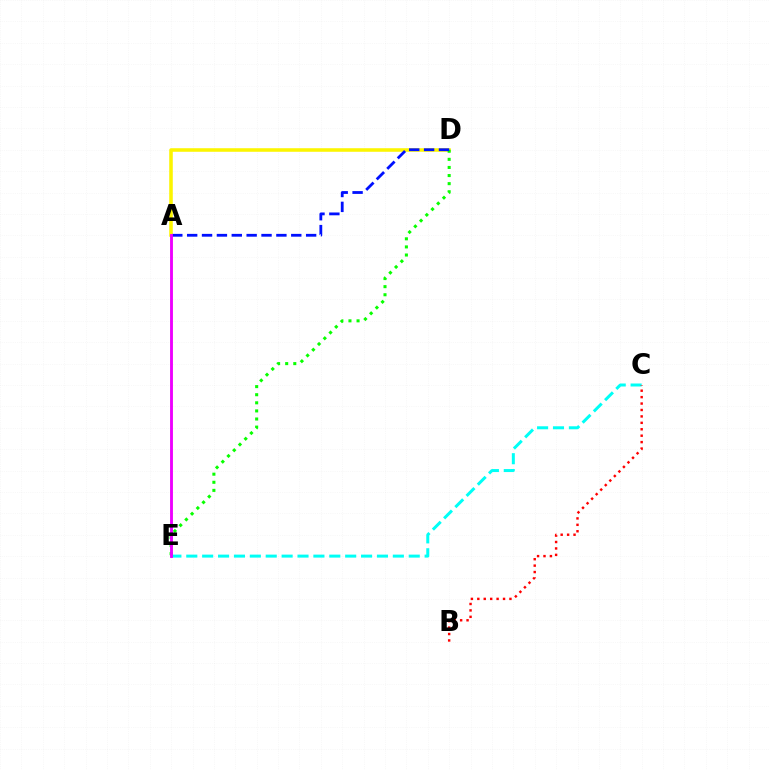{('A', 'D'): [{'color': '#fcf500', 'line_style': 'solid', 'thickness': 2.56}, {'color': '#0010ff', 'line_style': 'dashed', 'thickness': 2.02}], ('C', 'E'): [{'color': '#00fff6', 'line_style': 'dashed', 'thickness': 2.16}], ('B', 'C'): [{'color': '#ff0000', 'line_style': 'dotted', 'thickness': 1.75}], ('D', 'E'): [{'color': '#08ff00', 'line_style': 'dotted', 'thickness': 2.2}], ('A', 'E'): [{'color': '#ee00ff', 'line_style': 'solid', 'thickness': 2.07}]}